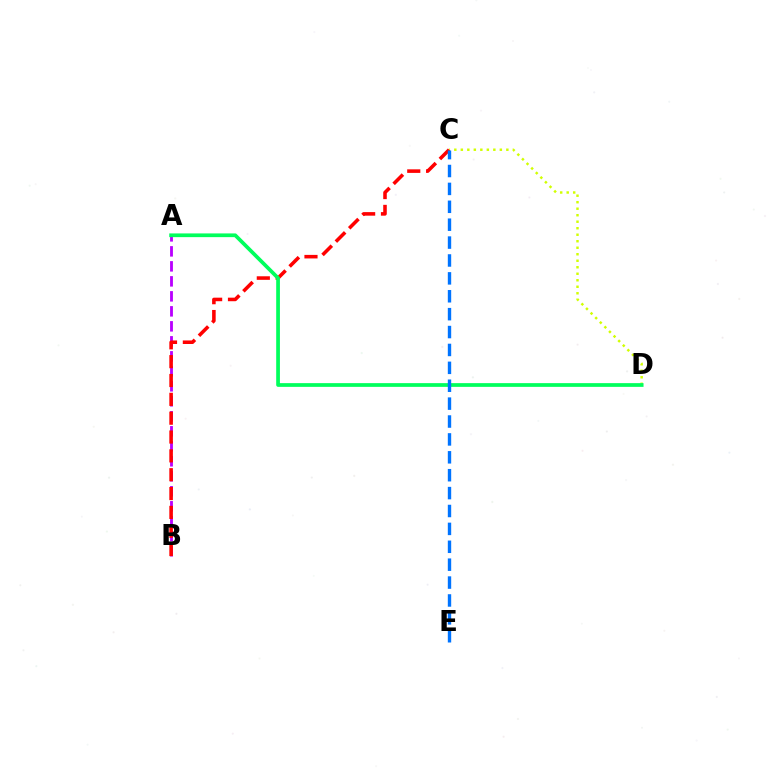{('A', 'B'): [{'color': '#b900ff', 'line_style': 'dashed', 'thickness': 2.04}], ('C', 'D'): [{'color': '#d1ff00', 'line_style': 'dotted', 'thickness': 1.77}], ('B', 'C'): [{'color': '#ff0000', 'line_style': 'dashed', 'thickness': 2.56}], ('A', 'D'): [{'color': '#00ff5c', 'line_style': 'solid', 'thickness': 2.68}], ('C', 'E'): [{'color': '#0074ff', 'line_style': 'dashed', 'thickness': 2.43}]}